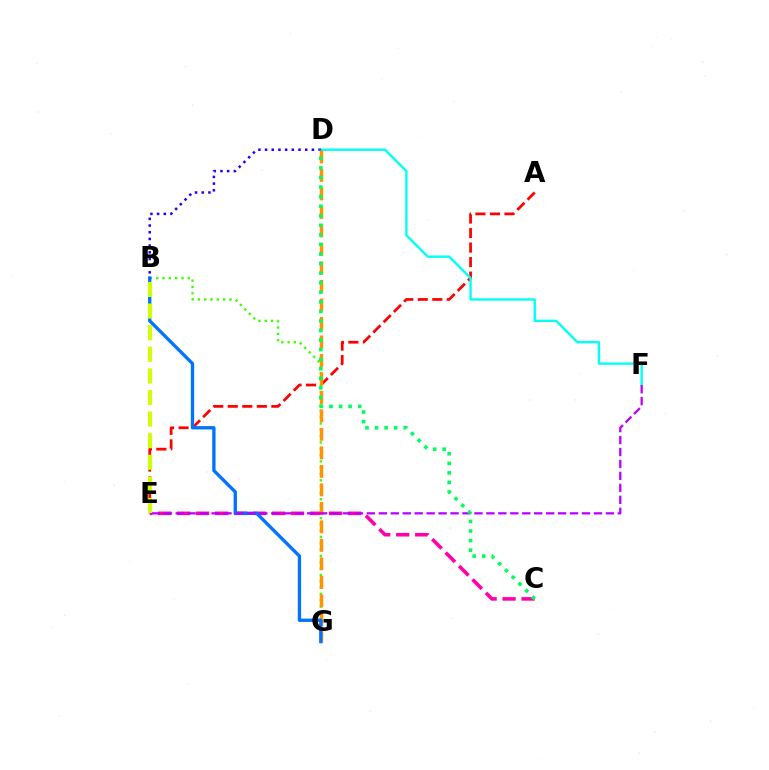{('A', 'E'): [{'color': '#ff0000', 'line_style': 'dashed', 'thickness': 1.97}], ('D', 'F'): [{'color': '#00fff6', 'line_style': 'solid', 'thickness': 1.71}], ('C', 'E'): [{'color': '#ff00ac', 'line_style': 'dashed', 'thickness': 2.58}], ('B', 'G'): [{'color': '#3dff00', 'line_style': 'dotted', 'thickness': 1.71}, {'color': '#0074ff', 'line_style': 'solid', 'thickness': 2.4}], ('D', 'G'): [{'color': '#ff9400', 'line_style': 'dashed', 'thickness': 2.51}], ('E', 'F'): [{'color': '#b900ff', 'line_style': 'dashed', 'thickness': 1.62}], ('B', 'E'): [{'color': '#d1ff00', 'line_style': 'dashed', 'thickness': 2.93}], ('B', 'D'): [{'color': '#2500ff', 'line_style': 'dotted', 'thickness': 1.82}], ('C', 'D'): [{'color': '#00ff5c', 'line_style': 'dotted', 'thickness': 2.6}]}